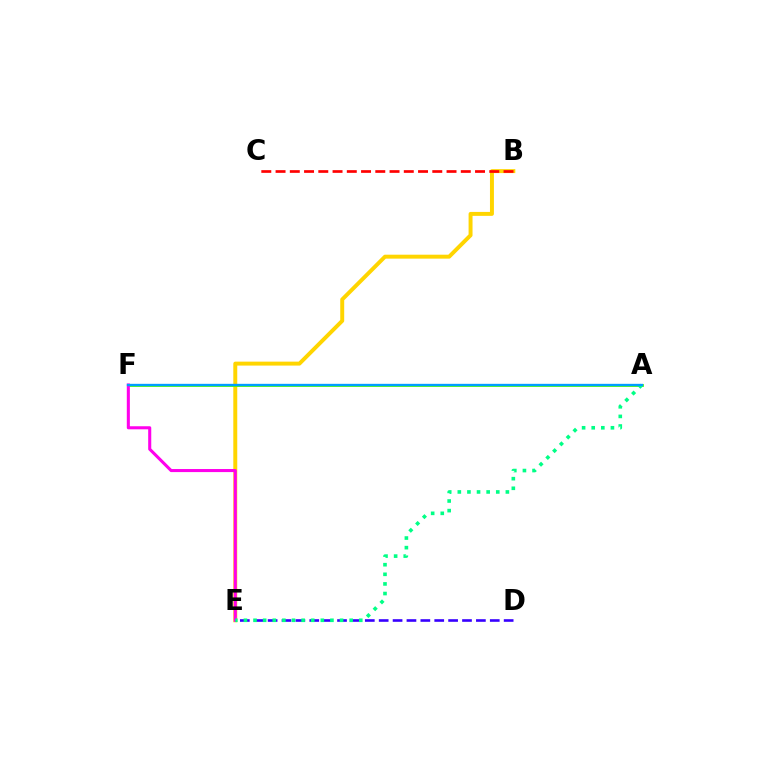{('B', 'E'): [{'color': '#ffd500', 'line_style': 'solid', 'thickness': 2.84}], ('A', 'F'): [{'color': '#4fff00', 'line_style': 'solid', 'thickness': 2.01}, {'color': '#009eff', 'line_style': 'solid', 'thickness': 1.69}], ('D', 'E'): [{'color': '#3700ff', 'line_style': 'dashed', 'thickness': 1.89}], ('B', 'C'): [{'color': '#ff0000', 'line_style': 'dashed', 'thickness': 1.94}], ('E', 'F'): [{'color': '#ff00ed', 'line_style': 'solid', 'thickness': 2.21}], ('A', 'E'): [{'color': '#00ff86', 'line_style': 'dotted', 'thickness': 2.61}]}